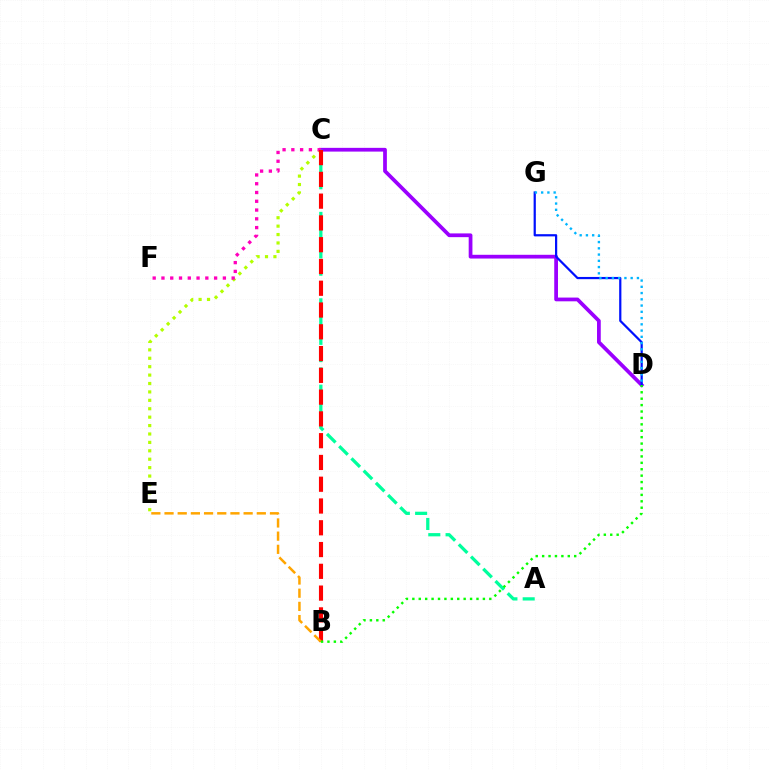{('C', 'E'): [{'color': '#b3ff00', 'line_style': 'dotted', 'thickness': 2.29}], ('C', 'D'): [{'color': '#9b00ff', 'line_style': 'solid', 'thickness': 2.7}], ('D', 'G'): [{'color': '#0010ff', 'line_style': 'solid', 'thickness': 1.6}, {'color': '#00b5ff', 'line_style': 'dotted', 'thickness': 1.7}], ('A', 'C'): [{'color': '#00ff9d', 'line_style': 'dashed', 'thickness': 2.35}], ('C', 'F'): [{'color': '#ff00bd', 'line_style': 'dotted', 'thickness': 2.38}], ('B', 'C'): [{'color': '#ff0000', 'line_style': 'dashed', 'thickness': 2.96}], ('B', 'E'): [{'color': '#ffa500', 'line_style': 'dashed', 'thickness': 1.79}], ('B', 'D'): [{'color': '#08ff00', 'line_style': 'dotted', 'thickness': 1.74}]}